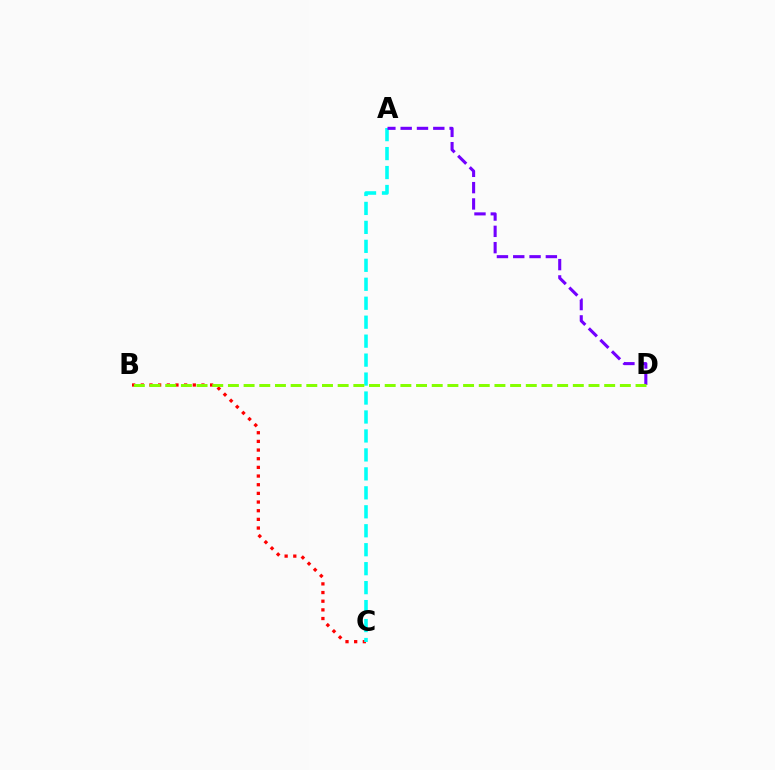{('B', 'C'): [{'color': '#ff0000', 'line_style': 'dotted', 'thickness': 2.35}], ('A', 'C'): [{'color': '#00fff6', 'line_style': 'dashed', 'thickness': 2.58}], ('A', 'D'): [{'color': '#7200ff', 'line_style': 'dashed', 'thickness': 2.22}], ('B', 'D'): [{'color': '#84ff00', 'line_style': 'dashed', 'thickness': 2.13}]}